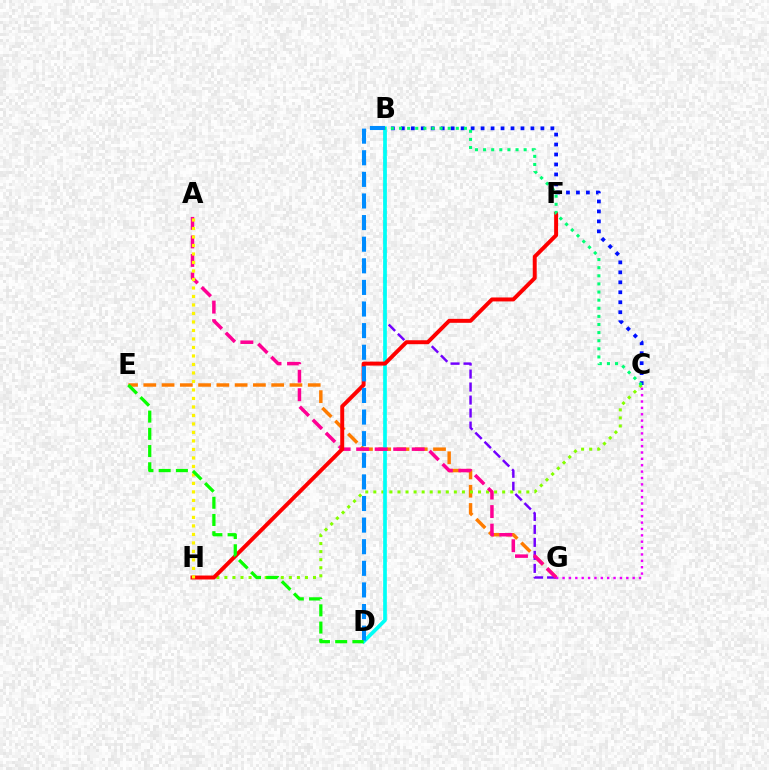{('E', 'G'): [{'color': '#ff7c00', 'line_style': 'dashed', 'thickness': 2.48}], ('B', 'G'): [{'color': '#7200ff', 'line_style': 'dashed', 'thickness': 1.77}], ('C', 'H'): [{'color': '#84ff00', 'line_style': 'dotted', 'thickness': 2.19}], ('B', 'C'): [{'color': '#0010ff', 'line_style': 'dotted', 'thickness': 2.71}, {'color': '#00ff74', 'line_style': 'dotted', 'thickness': 2.2}], ('C', 'G'): [{'color': '#ee00ff', 'line_style': 'dotted', 'thickness': 1.73}], ('B', 'D'): [{'color': '#00fff6', 'line_style': 'solid', 'thickness': 2.65}, {'color': '#008cff', 'line_style': 'dashed', 'thickness': 2.94}], ('A', 'G'): [{'color': '#ff0094', 'line_style': 'dashed', 'thickness': 2.52}], ('F', 'H'): [{'color': '#ff0000', 'line_style': 'solid', 'thickness': 2.85}], ('A', 'H'): [{'color': '#fcf500', 'line_style': 'dotted', 'thickness': 2.31}], ('D', 'E'): [{'color': '#08ff00', 'line_style': 'dashed', 'thickness': 2.34}]}